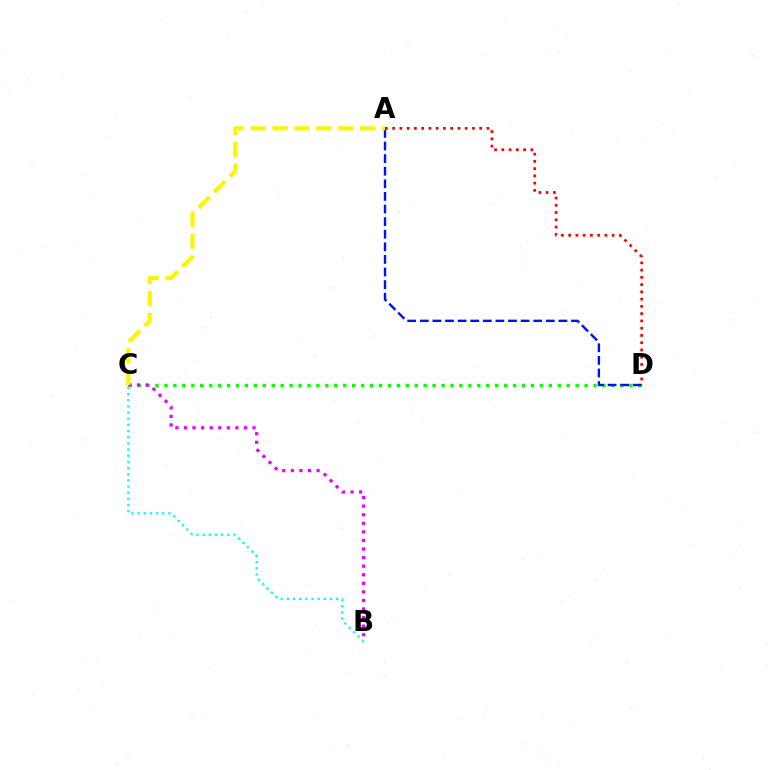{('C', 'D'): [{'color': '#08ff00', 'line_style': 'dotted', 'thickness': 2.43}], ('A', 'D'): [{'color': '#ff0000', 'line_style': 'dotted', 'thickness': 1.97}, {'color': '#0010ff', 'line_style': 'dashed', 'thickness': 1.71}], ('B', 'C'): [{'color': '#ee00ff', 'line_style': 'dotted', 'thickness': 2.33}, {'color': '#00fff6', 'line_style': 'dotted', 'thickness': 1.68}], ('A', 'C'): [{'color': '#fcf500', 'line_style': 'dashed', 'thickness': 2.98}]}